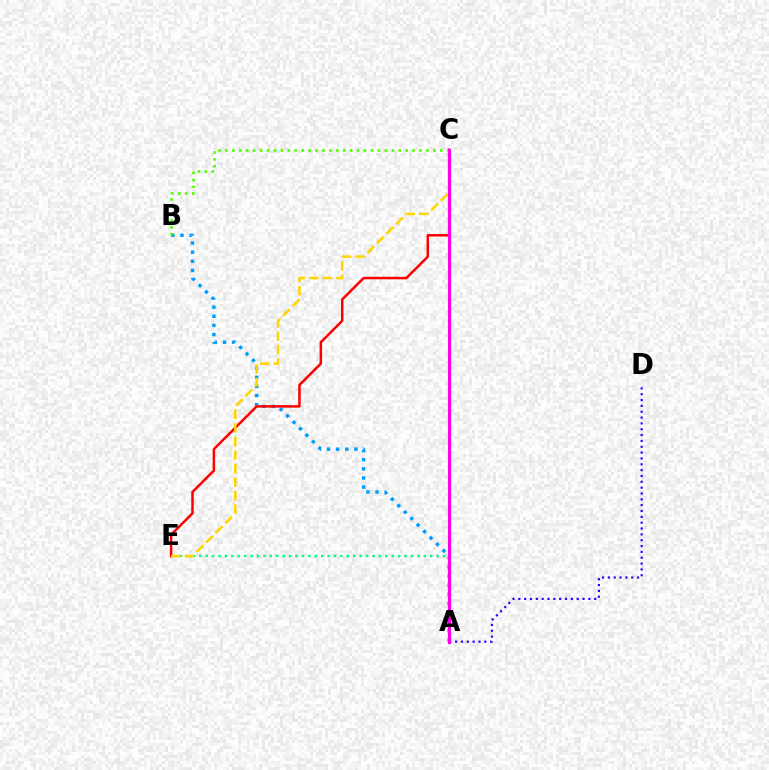{('A', 'E'): [{'color': '#00ff86', 'line_style': 'dotted', 'thickness': 1.74}], ('A', 'B'): [{'color': '#009eff', 'line_style': 'dotted', 'thickness': 2.48}], ('C', 'E'): [{'color': '#ff0000', 'line_style': 'solid', 'thickness': 1.8}, {'color': '#ffd500', 'line_style': 'dashed', 'thickness': 1.84}], ('B', 'C'): [{'color': '#4fff00', 'line_style': 'dotted', 'thickness': 1.88}], ('A', 'D'): [{'color': '#3700ff', 'line_style': 'dotted', 'thickness': 1.59}], ('A', 'C'): [{'color': '#ff00ed', 'line_style': 'solid', 'thickness': 2.23}]}